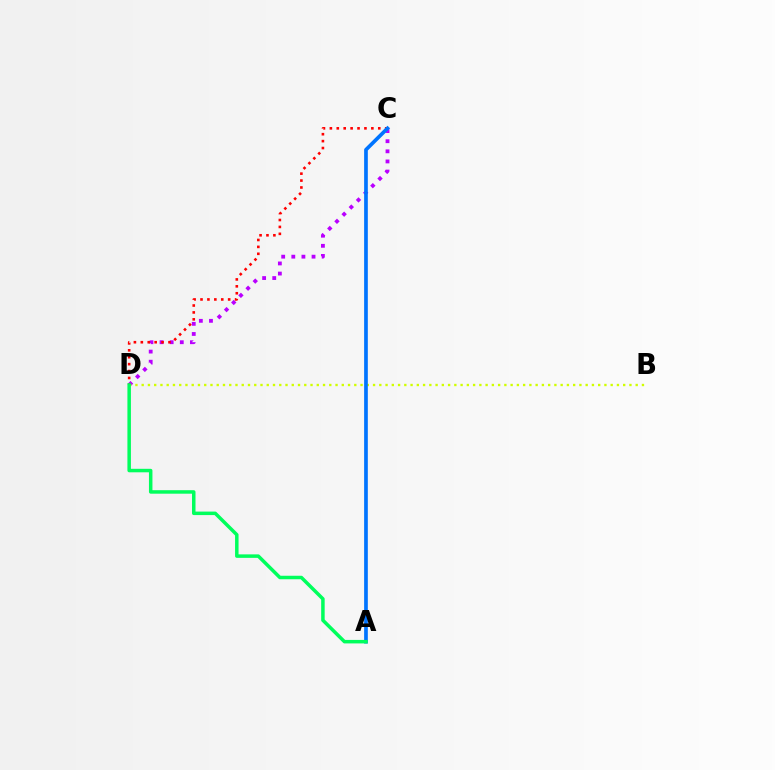{('C', 'D'): [{'color': '#b900ff', 'line_style': 'dotted', 'thickness': 2.75}, {'color': '#ff0000', 'line_style': 'dotted', 'thickness': 1.88}], ('B', 'D'): [{'color': '#d1ff00', 'line_style': 'dotted', 'thickness': 1.7}], ('A', 'C'): [{'color': '#0074ff', 'line_style': 'solid', 'thickness': 2.66}], ('A', 'D'): [{'color': '#00ff5c', 'line_style': 'solid', 'thickness': 2.52}]}